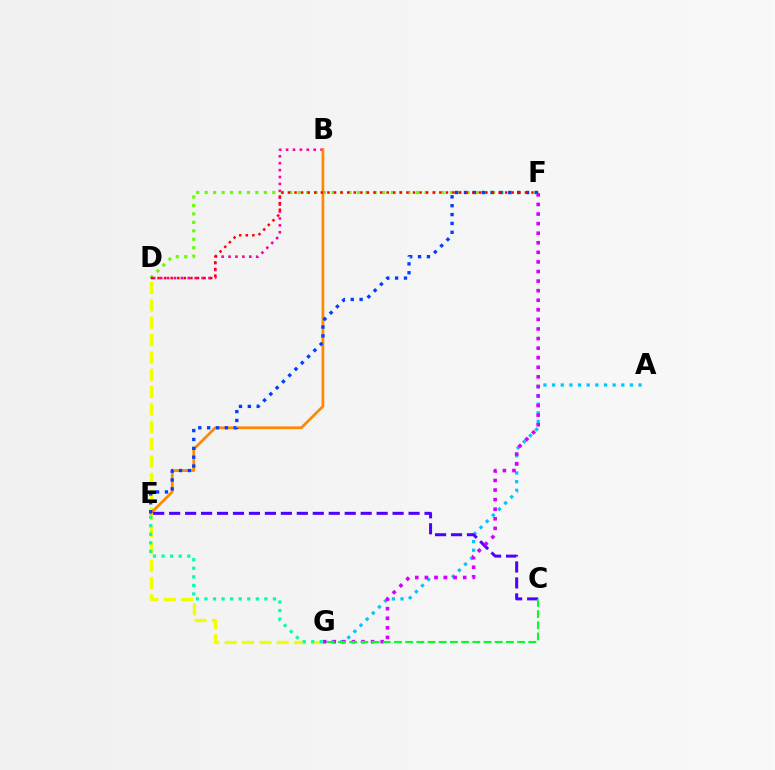{('B', 'D'): [{'color': '#ff00a0', 'line_style': 'dotted', 'thickness': 1.88}], ('D', 'F'): [{'color': '#66ff00', 'line_style': 'dotted', 'thickness': 2.3}, {'color': '#ff0000', 'line_style': 'dotted', 'thickness': 1.79}], ('D', 'G'): [{'color': '#eeff00', 'line_style': 'dashed', 'thickness': 2.36}], ('A', 'G'): [{'color': '#00c7ff', 'line_style': 'dotted', 'thickness': 2.35}], ('B', 'E'): [{'color': '#ff8800', 'line_style': 'solid', 'thickness': 1.97}], ('E', 'F'): [{'color': '#003fff', 'line_style': 'dotted', 'thickness': 2.41}], ('C', 'E'): [{'color': '#4f00ff', 'line_style': 'dashed', 'thickness': 2.17}], ('F', 'G'): [{'color': '#d600ff', 'line_style': 'dotted', 'thickness': 2.6}], ('C', 'G'): [{'color': '#00ff27', 'line_style': 'dashed', 'thickness': 1.52}], ('E', 'G'): [{'color': '#00ffaf', 'line_style': 'dotted', 'thickness': 2.33}]}